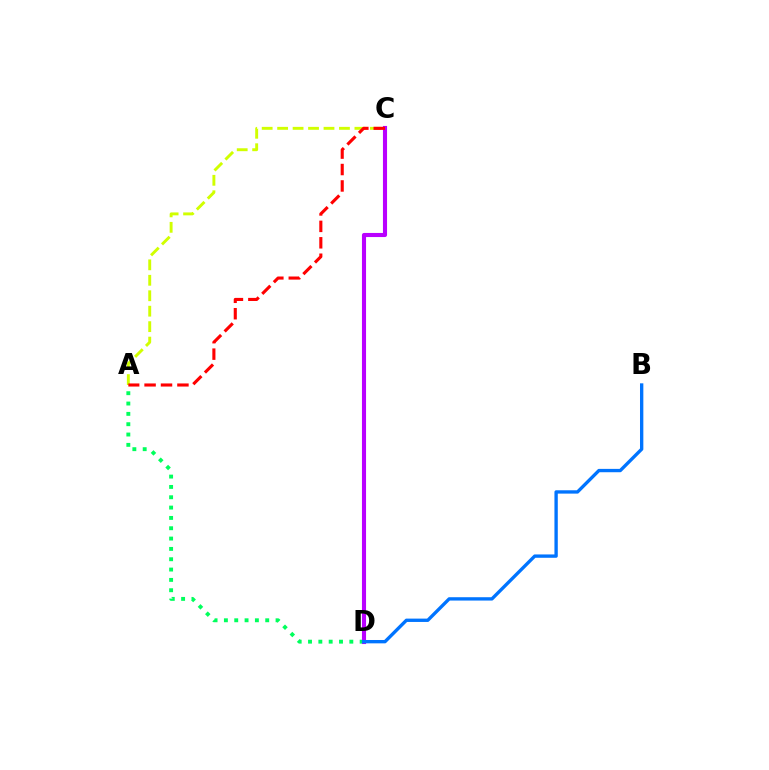{('A', 'C'): [{'color': '#d1ff00', 'line_style': 'dashed', 'thickness': 2.1}, {'color': '#ff0000', 'line_style': 'dashed', 'thickness': 2.23}], ('A', 'D'): [{'color': '#00ff5c', 'line_style': 'dotted', 'thickness': 2.81}], ('C', 'D'): [{'color': '#b900ff', 'line_style': 'solid', 'thickness': 2.95}], ('B', 'D'): [{'color': '#0074ff', 'line_style': 'solid', 'thickness': 2.41}]}